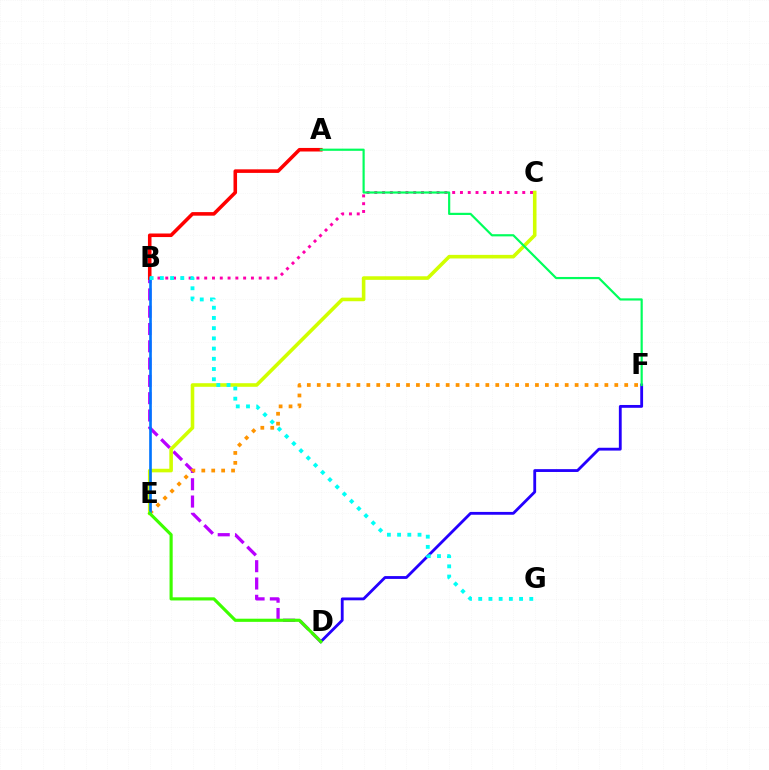{('B', 'D'): [{'color': '#b900ff', 'line_style': 'dashed', 'thickness': 2.35}], ('A', 'B'): [{'color': '#ff0000', 'line_style': 'solid', 'thickness': 2.57}], ('B', 'C'): [{'color': '#ff00ac', 'line_style': 'dotted', 'thickness': 2.12}], ('E', 'F'): [{'color': '#ff9400', 'line_style': 'dotted', 'thickness': 2.69}], ('D', 'F'): [{'color': '#2500ff', 'line_style': 'solid', 'thickness': 2.04}], ('C', 'E'): [{'color': '#d1ff00', 'line_style': 'solid', 'thickness': 2.58}], ('B', 'E'): [{'color': '#0074ff', 'line_style': 'solid', 'thickness': 1.91}], ('A', 'F'): [{'color': '#00ff5c', 'line_style': 'solid', 'thickness': 1.57}], ('B', 'G'): [{'color': '#00fff6', 'line_style': 'dotted', 'thickness': 2.77}], ('D', 'E'): [{'color': '#3dff00', 'line_style': 'solid', 'thickness': 2.27}]}